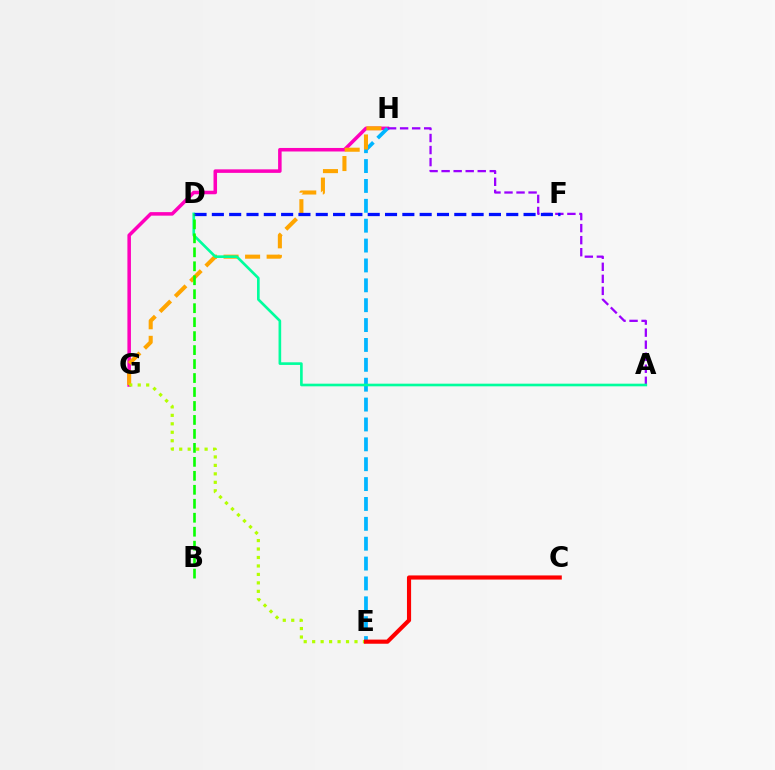{('G', 'H'): [{'color': '#ff00bd', 'line_style': 'solid', 'thickness': 2.54}, {'color': '#ffa500', 'line_style': 'dashed', 'thickness': 2.93}], ('E', 'H'): [{'color': '#00b5ff', 'line_style': 'dashed', 'thickness': 2.7}], ('A', 'H'): [{'color': '#9b00ff', 'line_style': 'dashed', 'thickness': 1.64}], ('A', 'D'): [{'color': '#00ff9d', 'line_style': 'solid', 'thickness': 1.9}], ('D', 'F'): [{'color': '#0010ff', 'line_style': 'dashed', 'thickness': 2.35}], ('B', 'D'): [{'color': '#08ff00', 'line_style': 'dashed', 'thickness': 1.9}], ('E', 'G'): [{'color': '#b3ff00', 'line_style': 'dotted', 'thickness': 2.3}], ('C', 'E'): [{'color': '#ff0000', 'line_style': 'solid', 'thickness': 2.98}]}